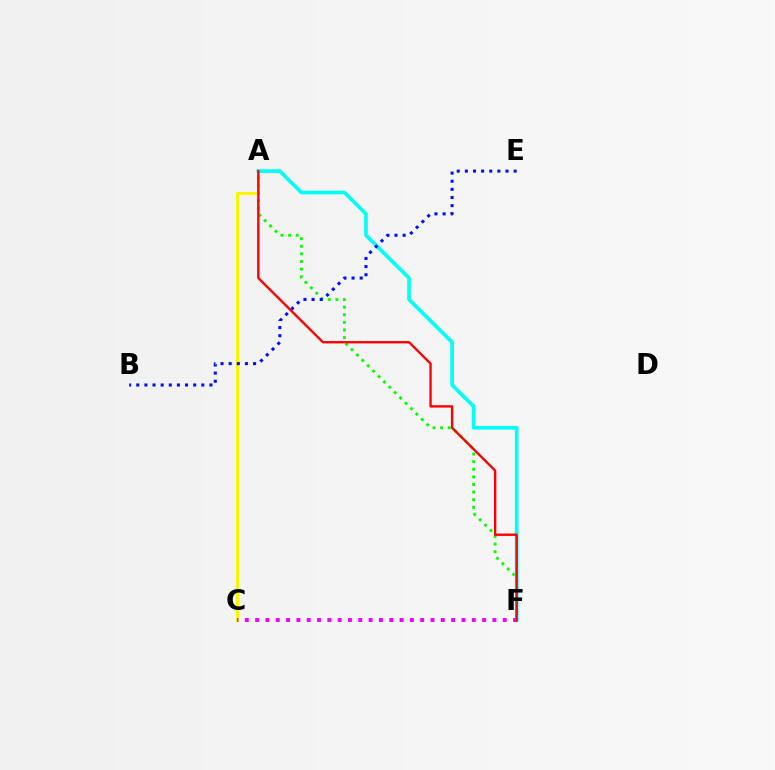{('A', 'C'): [{'color': '#fcf500', 'line_style': 'solid', 'thickness': 2.16}], ('A', 'F'): [{'color': '#08ff00', 'line_style': 'dotted', 'thickness': 2.07}, {'color': '#00fff6', 'line_style': 'solid', 'thickness': 2.64}, {'color': '#ff0000', 'line_style': 'solid', 'thickness': 1.7}], ('C', 'F'): [{'color': '#ee00ff', 'line_style': 'dotted', 'thickness': 2.8}], ('B', 'E'): [{'color': '#0010ff', 'line_style': 'dotted', 'thickness': 2.21}]}